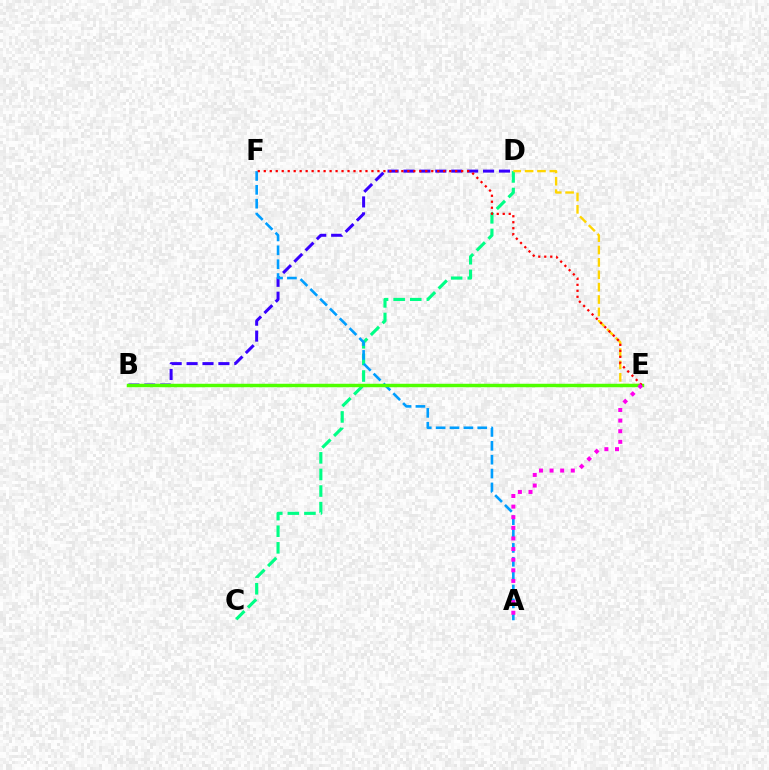{('C', 'D'): [{'color': '#00ff86', 'line_style': 'dashed', 'thickness': 2.25}], ('B', 'D'): [{'color': '#3700ff', 'line_style': 'dashed', 'thickness': 2.16}], ('D', 'E'): [{'color': '#ffd500', 'line_style': 'dashed', 'thickness': 1.68}], ('A', 'F'): [{'color': '#009eff', 'line_style': 'dashed', 'thickness': 1.88}], ('B', 'E'): [{'color': '#4fff00', 'line_style': 'solid', 'thickness': 2.49}], ('E', 'F'): [{'color': '#ff0000', 'line_style': 'dotted', 'thickness': 1.63}], ('A', 'E'): [{'color': '#ff00ed', 'line_style': 'dotted', 'thickness': 2.88}]}